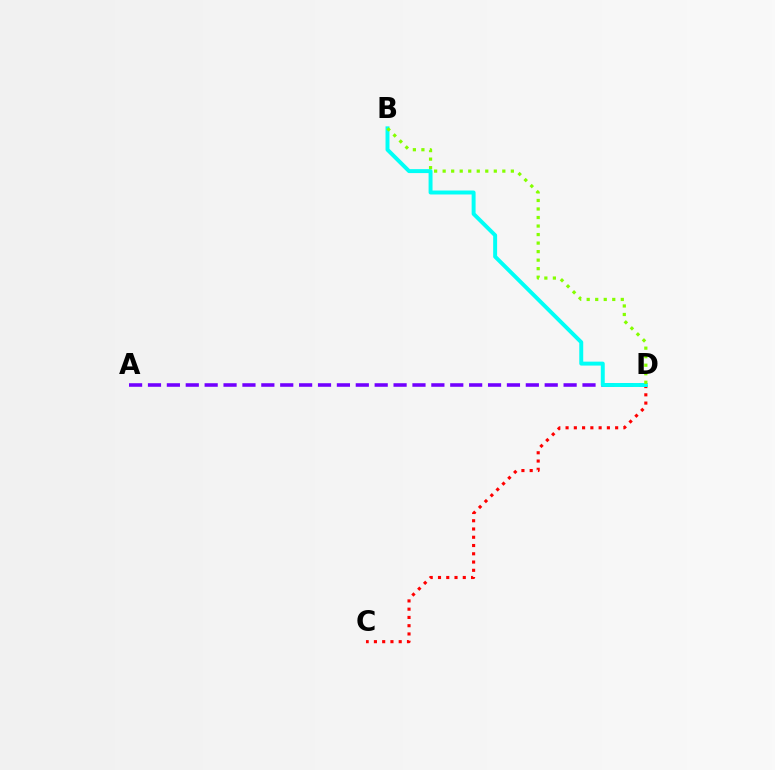{('C', 'D'): [{'color': '#ff0000', 'line_style': 'dotted', 'thickness': 2.24}], ('A', 'D'): [{'color': '#7200ff', 'line_style': 'dashed', 'thickness': 2.57}], ('B', 'D'): [{'color': '#00fff6', 'line_style': 'solid', 'thickness': 2.84}, {'color': '#84ff00', 'line_style': 'dotted', 'thickness': 2.32}]}